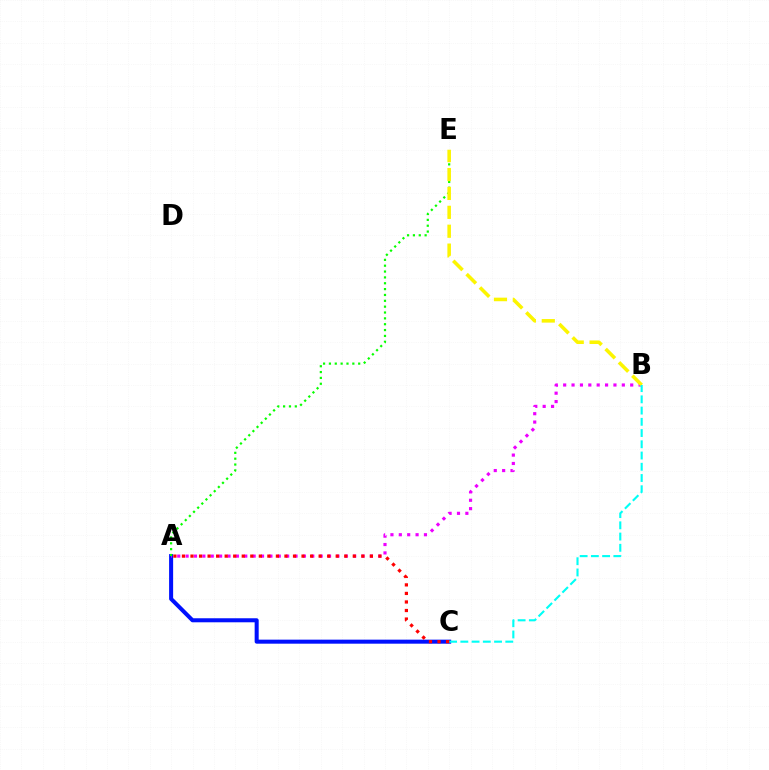{('A', 'C'): [{'color': '#0010ff', 'line_style': 'solid', 'thickness': 2.9}, {'color': '#ff0000', 'line_style': 'dotted', 'thickness': 2.32}], ('A', 'B'): [{'color': '#ee00ff', 'line_style': 'dotted', 'thickness': 2.28}], ('A', 'E'): [{'color': '#08ff00', 'line_style': 'dotted', 'thickness': 1.59}], ('B', 'E'): [{'color': '#fcf500', 'line_style': 'dashed', 'thickness': 2.57}], ('B', 'C'): [{'color': '#00fff6', 'line_style': 'dashed', 'thickness': 1.53}]}